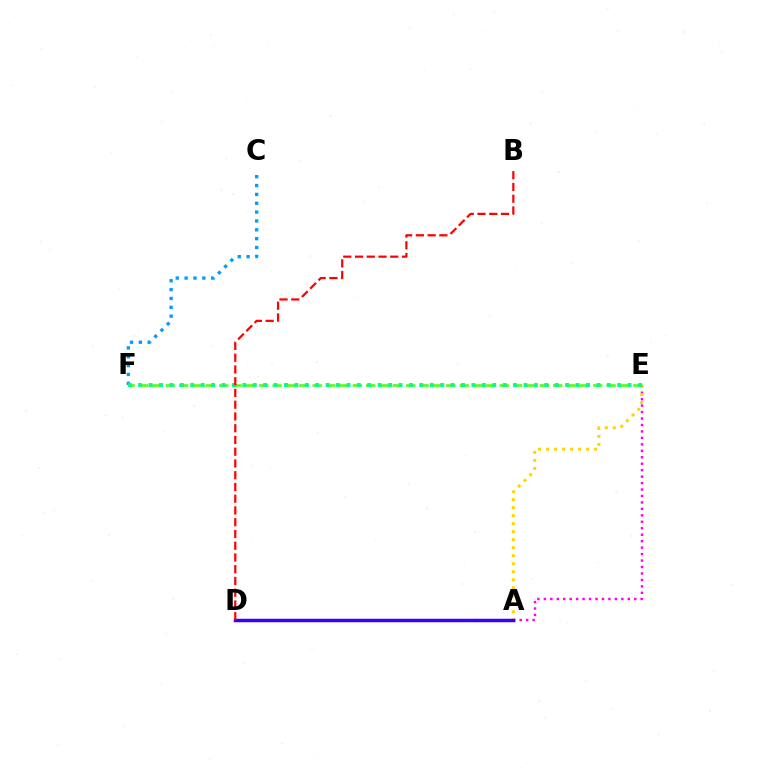{('A', 'E'): [{'color': '#ff00ed', 'line_style': 'dotted', 'thickness': 1.75}, {'color': '#ffd500', 'line_style': 'dotted', 'thickness': 2.18}], ('A', 'D'): [{'color': '#3700ff', 'line_style': 'solid', 'thickness': 2.51}], ('E', 'F'): [{'color': '#4fff00', 'line_style': 'dashed', 'thickness': 1.81}, {'color': '#00ff86', 'line_style': 'dotted', 'thickness': 2.83}], ('C', 'F'): [{'color': '#009eff', 'line_style': 'dotted', 'thickness': 2.41}], ('B', 'D'): [{'color': '#ff0000', 'line_style': 'dashed', 'thickness': 1.6}]}